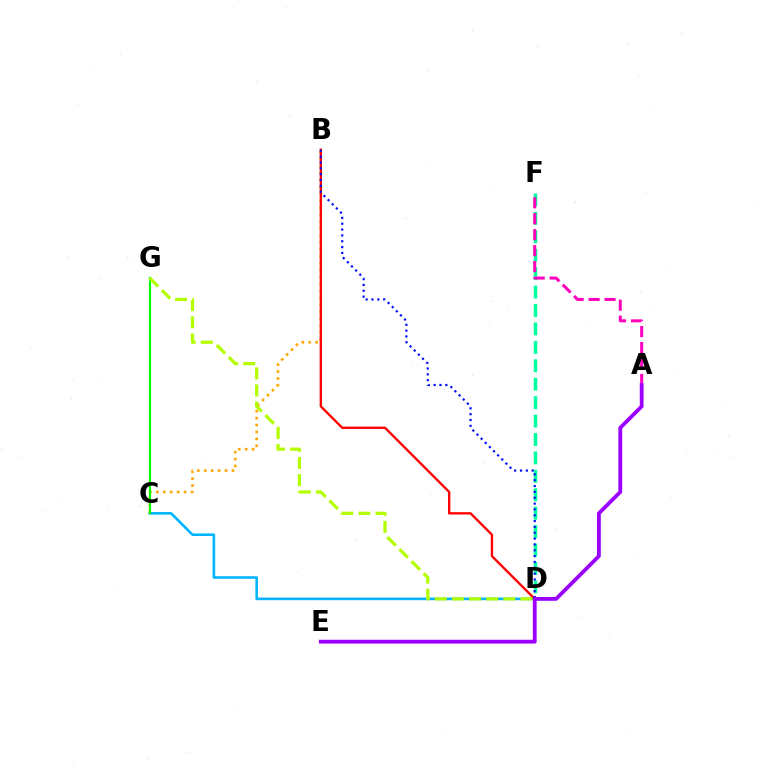{('C', 'D'): [{'color': '#00b5ff', 'line_style': 'solid', 'thickness': 1.87}], ('B', 'C'): [{'color': '#ffa500', 'line_style': 'dotted', 'thickness': 1.88}], ('C', 'G'): [{'color': '#08ff00', 'line_style': 'solid', 'thickness': 1.57}], ('B', 'D'): [{'color': '#ff0000', 'line_style': 'solid', 'thickness': 1.69}, {'color': '#0010ff', 'line_style': 'dotted', 'thickness': 1.59}], ('D', 'F'): [{'color': '#00ff9d', 'line_style': 'dashed', 'thickness': 2.5}], ('D', 'G'): [{'color': '#b3ff00', 'line_style': 'dashed', 'thickness': 2.33}], ('A', 'F'): [{'color': '#ff00bd', 'line_style': 'dashed', 'thickness': 2.17}], ('A', 'E'): [{'color': '#9b00ff', 'line_style': 'solid', 'thickness': 2.74}]}